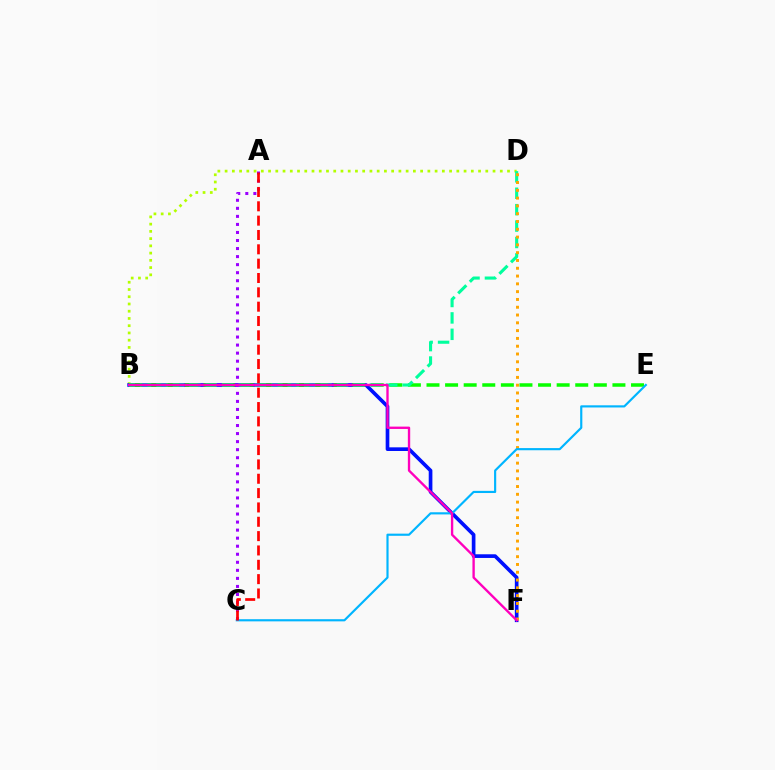{('B', 'D'): [{'color': '#b3ff00', 'line_style': 'dotted', 'thickness': 1.97}, {'color': '#00ff9d', 'line_style': 'dashed', 'thickness': 2.23}], ('B', 'F'): [{'color': '#0010ff', 'line_style': 'solid', 'thickness': 2.64}, {'color': '#ff00bd', 'line_style': 'solid', 'thickness': 1.7}], ('B', 'E'): [{'color': '#08ff00', 'line_style': 'dashed', 'thickness': 2.53}], ('D', 'F'): [{'color': '#ffa500', 'line_style': 'dotted', 'thickness': 2.12}], ('C', 'E'): [{'color': '#00b5ff', 'line_style': 'solid', 'thickness': 1.56}], ('A', 'C'): [{'color': '#9b00ff', 'line_style': 'dotted', 'thickness': 2.19}, {'color': '#ff0000', 'line_style': 'dashed', 'thickness': 1.95}]}